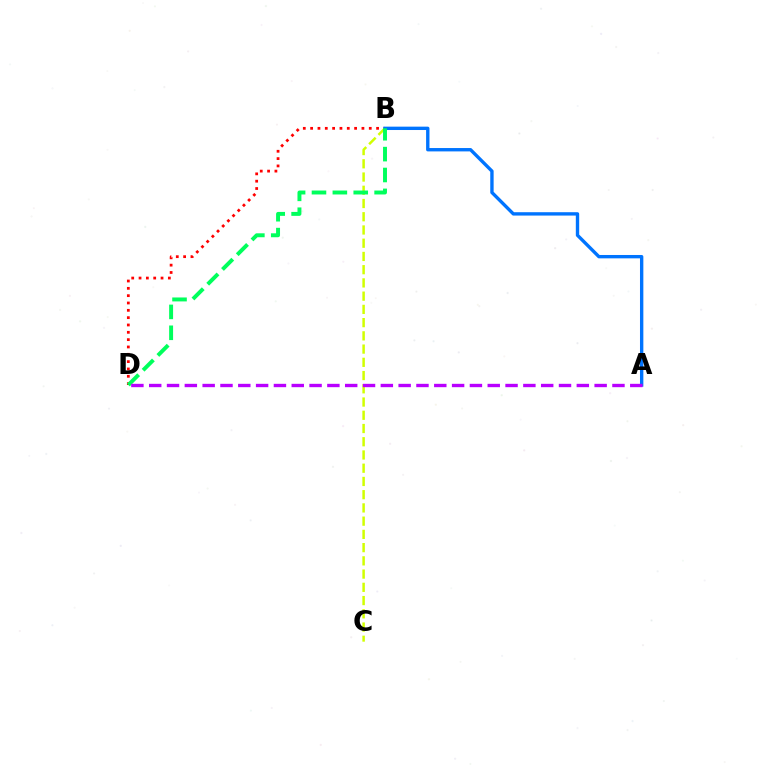{('B', 'D'): [{'color': '#ff0000', 'line_style': 'dotted', 'thickness': 1.99}, {'color': '#00ff5c', 'line_style': 'dashed', 'thickness': 2.84}], ('B', 'C'): [{'color': '#d1ff00', 'line_style': 'dashed', 'thickness': 1.8}], ('A', 'B'): [{'color': '#0074ff', 'line_style': 'solid', 'thickness': 2.42}], ('A', 'D'): [{'color': '#b900ff', 'line_style': 'dashed', 'thickness': 2.42}]}